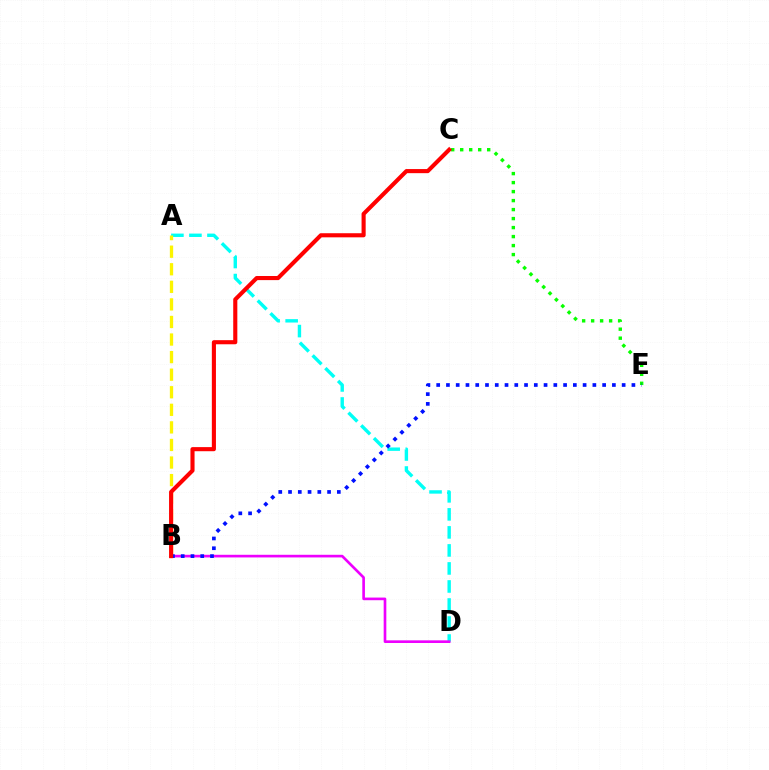{('A', 'D'): [{'color': '#00fff6', 'line_style': 'dashed', 'thickness': 2.45}], ('C', 'E'): [{'color': '#08ff00', 'line_style': 'dotted', 'thickness': 2.44}], ('A', 'B'): [{'color': '#fcf500', 'line_style': 'dashed', 'thickness': 2.39}], ('B', 'D'): [{'color': '#ee00ff', 'line_style': 'solid', 'thickness': 1.91}], ('B', 'E'): [{'color': '#0010ff', 'line_style': 'dotted', 'thickness': 2.65}], ('B', 'C'): [{'color': '#ff0000', 'line_style': 'solid', 'thickness': 2.96}]}